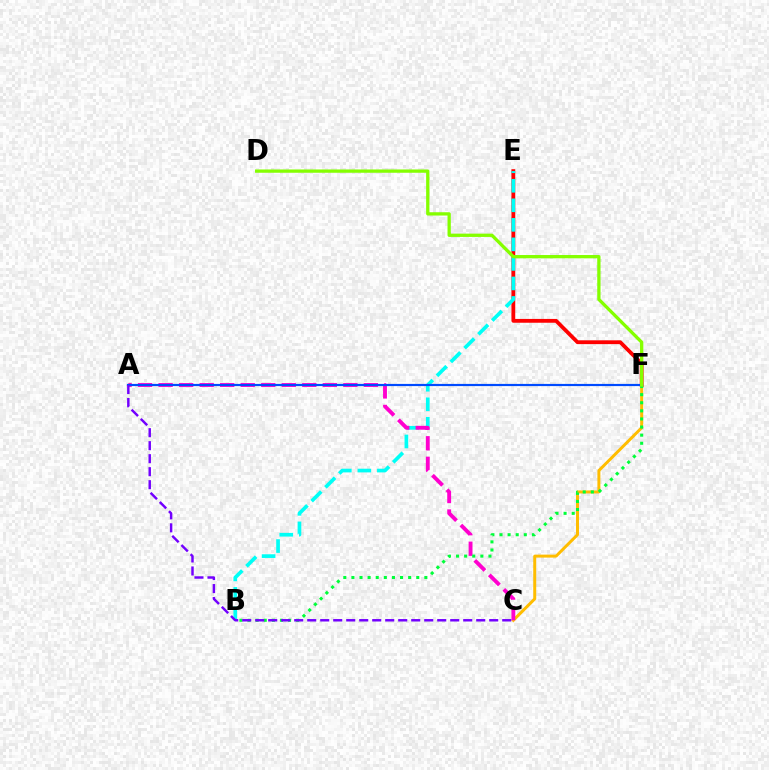{('E', 'F'): [{'color': '#ff0000', 'line_style': 'solid', 'thickness': 2.74}], ('C', 'F'): [{'color': '#ffbd00', 'line_style': 'solid', 'thickness': 2.14}], ('B', 'E'): [{'color': '#00fff6', 'line_style': 'dashed', 'thickness': 2.65}], ('A', 'C'): [{'color': '#ff00cf', 'line_style': 'dashed', 'thickness': 2.79}, {'color': '#7200ff', 'line_style': 'dashed', 'thickness': 1.77}], ('B', 'F'): [{'color': '#00ff39', 'line_style': 'dotted', 'thickness': 2.2}], ('A', 'F'): [{'color': '#004bff', 'line_style': 'solid', 'thickness': 1.58}], ('D', 'F'): [{'color': '#84ff00', 'line_style': 'solid', 'thickness': 2.37}]}